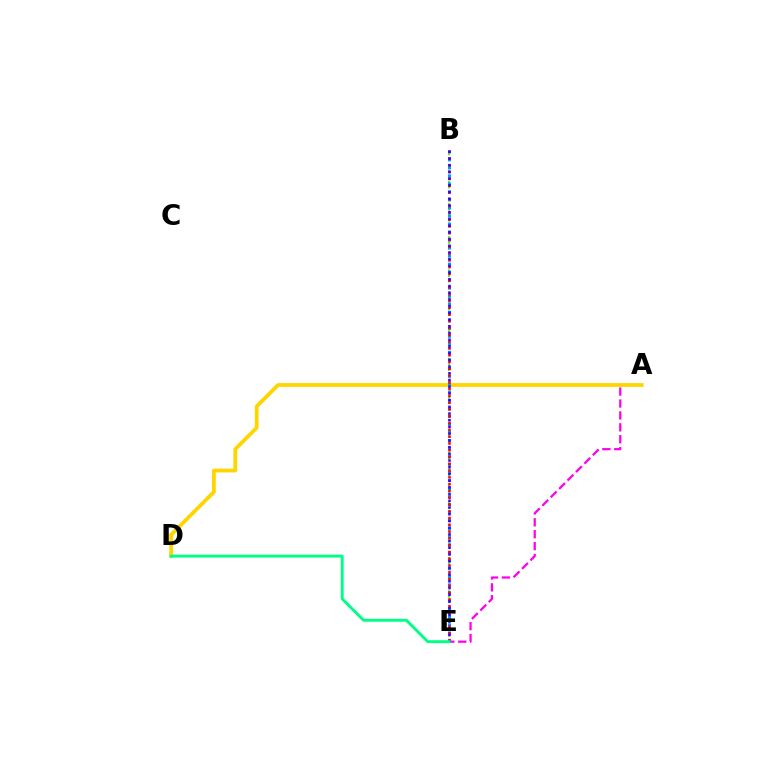{('B', 'E'): [{'color': '#4fff00', 'line_style': 'dotted', 'thickness': 1.5}, {'color': '#009eff', 'line_style': 'dotted', 'thickness': 2.18}, {'color': '#ff0000', 'line_style': 'dotted', 'thickness': 1.84}, {'color': '#3700ff', 'line_style': 'dotted', 'thickness': 1.82}], ('A', 'E'): [{'color': '#ff00ed', 'line_style': 'dashed', 'thickness': 1.62}], ('A', 'D'): [{'color': '#ffd500', 'line_style': 'solid', 'thickness': 2.73}], ('D', 'E'): [{'color': '#00ff86', 'line_style': 'solid', 'thickness': 2.09}]}